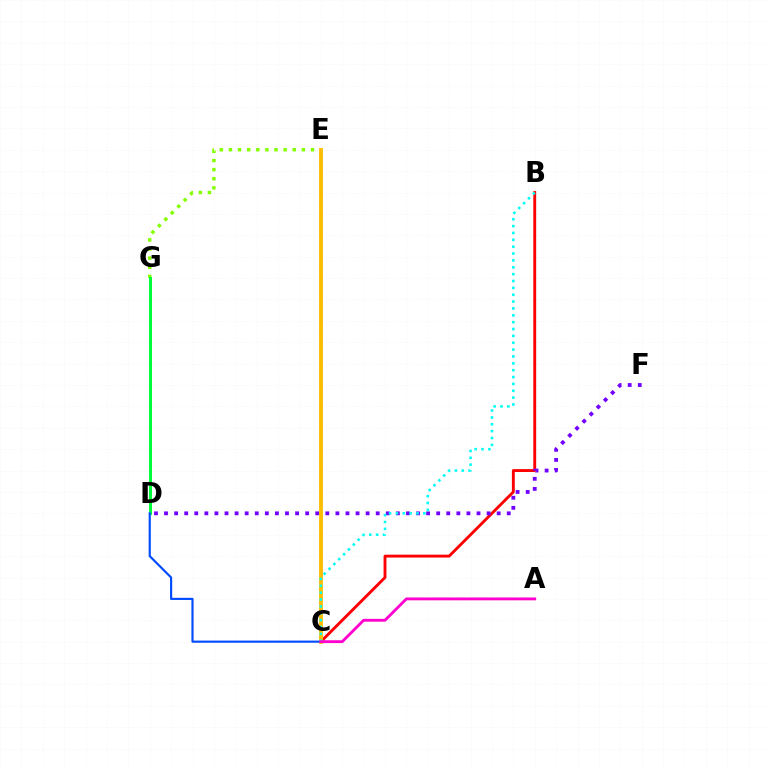{('E', 'G'): [{'color': '#84ff00', 'line_style': 'dotted', 'thickness': 2.48}], ('B', 'C'): [{'color': '#ff0000', 'line_style': 'solid', 'thickness': 2.07}, {'color': '#00fff6', 'line_style': 'dotted', 'thickness': 1.86}], ('D', 'F'): [{'color': '#7200ff', 'line_style': 'dotted', 'thickness': 2.74}], ('D', 'G'): [{'color': '#00ff39', 'line_style': 'solid', 'thickness': 2.18}], ('C', 'E'): [{'color': '#ffbd00', 'line_style': 'solid', 'thickness': 2.77}], ('C', 'D'): [{'color': '#004bff', 'line_style': 'solid', 'thickness': 1.55}], ('A', 'C'): [{'color': '#ff00cf', 'line_style': 'solid', 'thickness': 2.05}]}